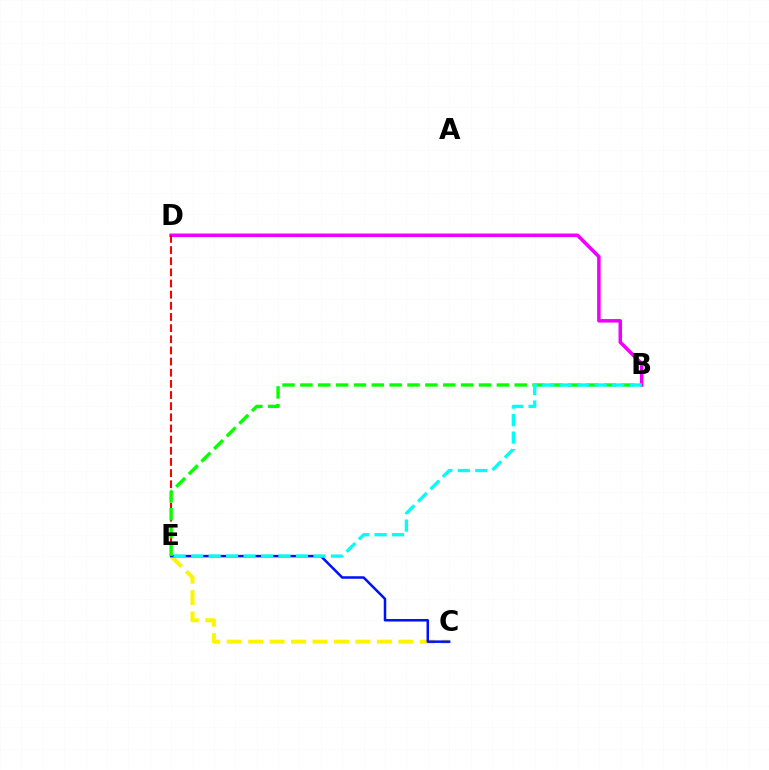{('B', 'D'): [{'color': '#ee00ff', 'line_style': 'solid', 'thickness': 2.54}], ('C', 'E'): [{'color': '#fcf500', 'line_style': 'dashed', 'thickness': 2.91}, {'color': '#0010ff', 'line_style': 'solid', 'thickness': 1.81}], ('D', 'E'): [{'color': '#ff0000', 'line_style': 'dashed', 'thickness': 1.52}], ('B', 'E'): [{'color': '#08ff00', 'line_style': 'dashed', 'thickness': 2.43}, {'color': '#00fff6', 'line_style': 'dashed', 'thickness': 2.38}]}